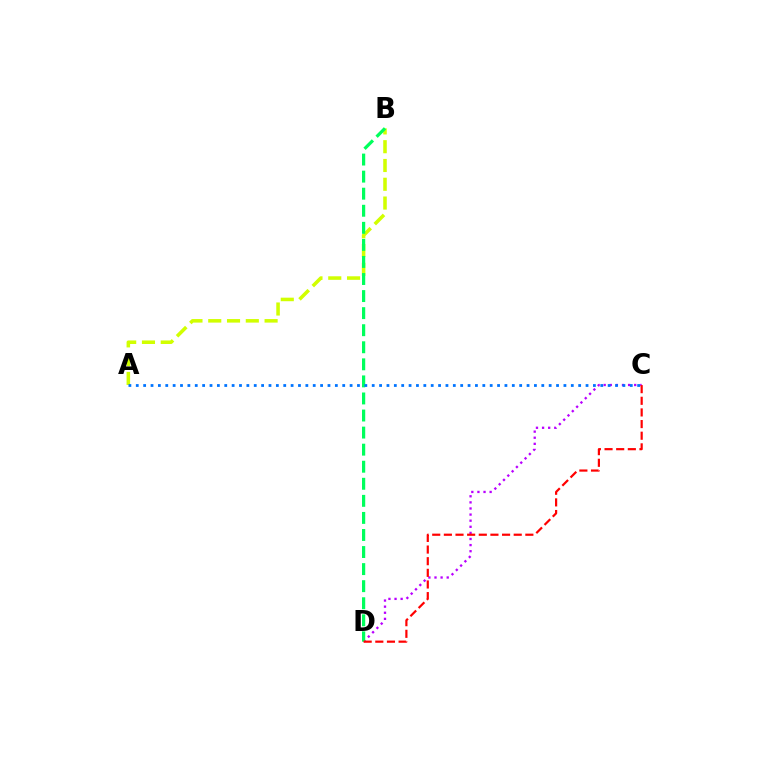{('C', 'D'): [{'color': '#b900ff', 'line_style': 'dotted', 'thickness': 1.66}, {'color': '#ff0000', 'line_style': 'dashed', 'thickness': 1.58}], ('A', 'B'): [{'color': '#d1ff00', 'line_style': 'dashed', 'thickness': 2.55}], ('B', 'D'): [{'color': '#00ff5c', 'line_style': 'dashed', 'thickness': 2.32}], ('A', 'C'): [{'color': '#0074ff', 'line_style': 'dotted', 'thickness': 2.0}]}